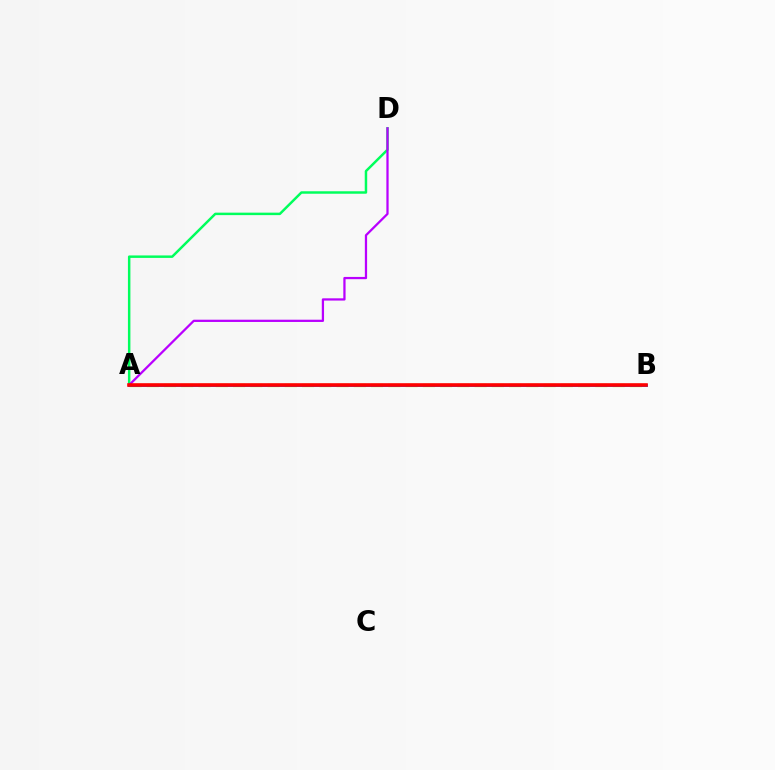{('A', 'D'): [{'color': '#00ff5c', 'line_style': 'solid', 'thickness': 1.78}, {'color': '#b900ff', 'line_style': 'solid', 'thickness': 1.62}], ('A', 'B'): [{'color': '#d1ff00', 'line_style': 'dashed', 'thickness': 2.34}, {'color': '#0074ff', 'line_style': 'solid', 'thickness': 2.07}, {'color': '#ff0000', 'line_style': 'solid', 'thickness': 2.6}]}